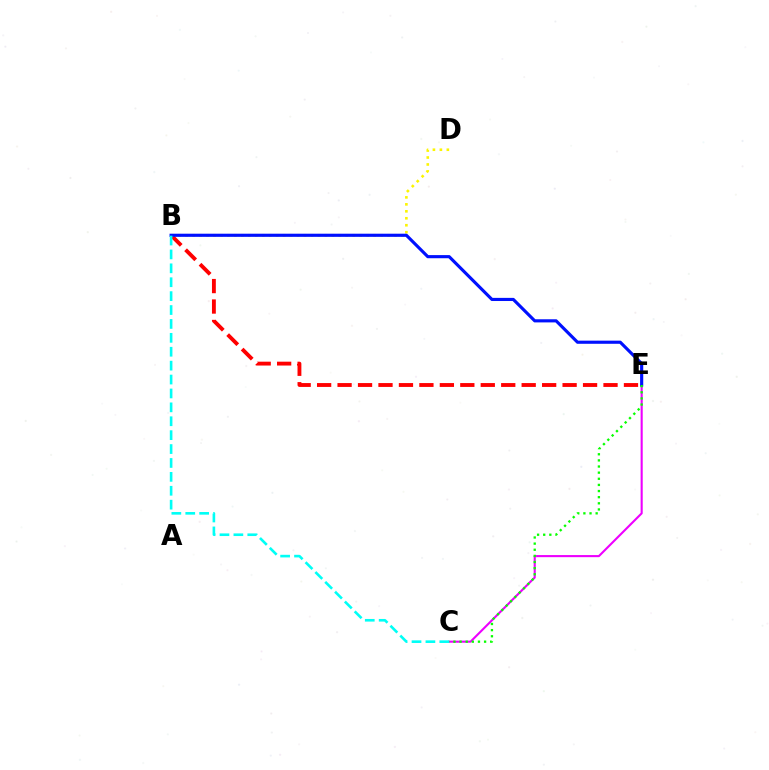{('C', 'E'): [{'color': '#ee00ff', 'line_style': 'solid', 'thickness': 1.52}, {'color': '#08ff00', 'line_style': 'dotted', 'thickness': 1.67}], ('B', 'E'): [{'color': '#ff0000', 'line_style': 'dashed', 'thickness': 2.78}, {'color': '#0010ff', 'line_style': 'solid', 'thickness': 2.26}], ('B', 'D'): [{'color': '#fcf500', 'line_style': 'dotted', 'thickness': 1.89}], ('B', 'C'): [{'color': '#00fff6', 'line_style': 'dashed', 'thickness': 1.89}]}